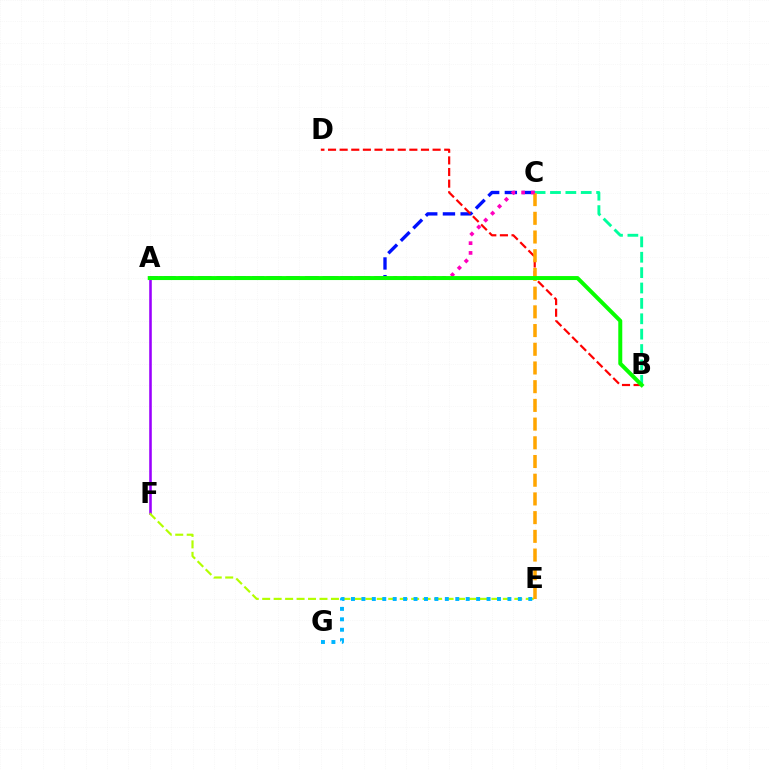{('A', 'F'): [{'color': '#9b00ff', 'line_style': 'solid', 'thickness': 1.86}], ('E', 'F'): [{'color': '#b3ff00', 'line_style': 'dashed', 'thickness': 1.56}], ('B', 'C'): [{'color': '#00ff9d', 'line_style': 'dashed', 'thickness': 2.09}], ('A', 'C'): [{'color': '#0010ff', 'line_style': 'dashed', 'thickness': 2.4}, {'color': '#ff00bd', 'line_style': 'dotted', 'thickness': 2.65}], ('E', 'G'): [{'color': '#00b5ff', 'line_style': 'dotted', 'thickness': 2.83}], ('B', 'D'): [{'color': '#ff0000', 'line_style': 'dashed', 'thickness': 1.58}], ('C', 'E'): [{'color': '#ffa500', 'line_style': 'dashed', 'thickness': 2.54}], ('A', 'B'): [{'color': '#08ff00', 'line_style': 'solid', 'thickness': 2.87}]}